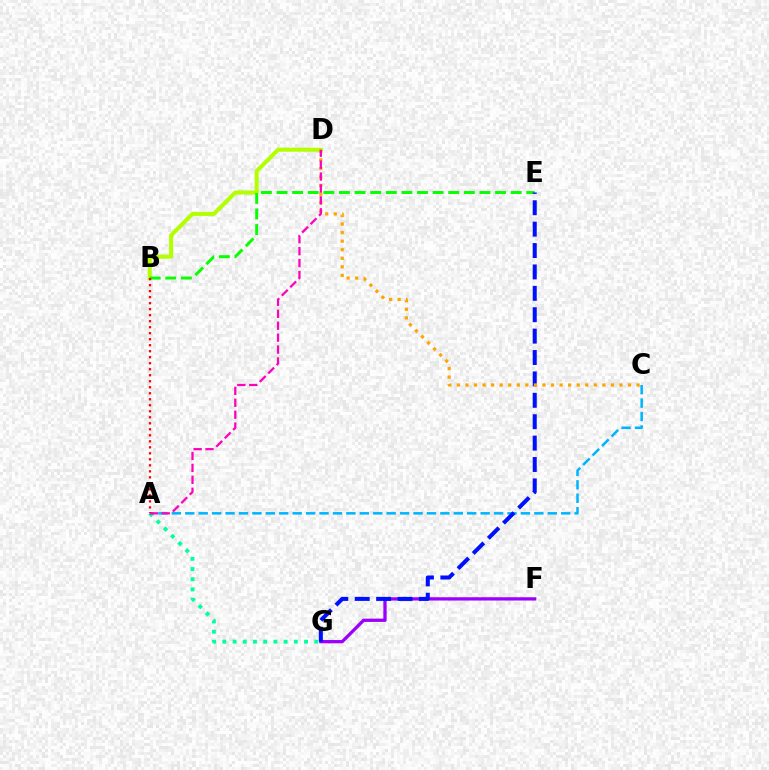{('B', 'D'): [{'color': '#b3ff00', 'line_style': 'solid', 'thickness': 2.9}], ('F', 'G'): [{'color': '#9b00ff', 'line_style': 'solid', 'thickness': 2.36}], ('A', 'G'): [{'color': '#00ff9d', 'line_style': 'dotted', 'thickness': 2.78}], ('A', 'C'): [{'color': '#00b5ff', 'line_style': 'dashed', 'thickness': 1.82}], ('B', 'E'): [{'color': '#08ff00', 'line_style': 'dashed', 'thickness': 2.12}], ('E', 'G'): [{'color': '#0010ff', 'line_style': 'dashed', 'thickness': 2.91}], ('C', 'D'): [{'color': '#ffa500', 'line_style': 'dotted', 'thickness': 2.32}], ('A', 'D'): [{'color': '#ff00bd', 'line_style': 'dashed', 'thickness': 1.62}], ('A', 'B'): [{'color': '#ff0000', 'line_style': 'dotted', 'thickness': 1.63}]}